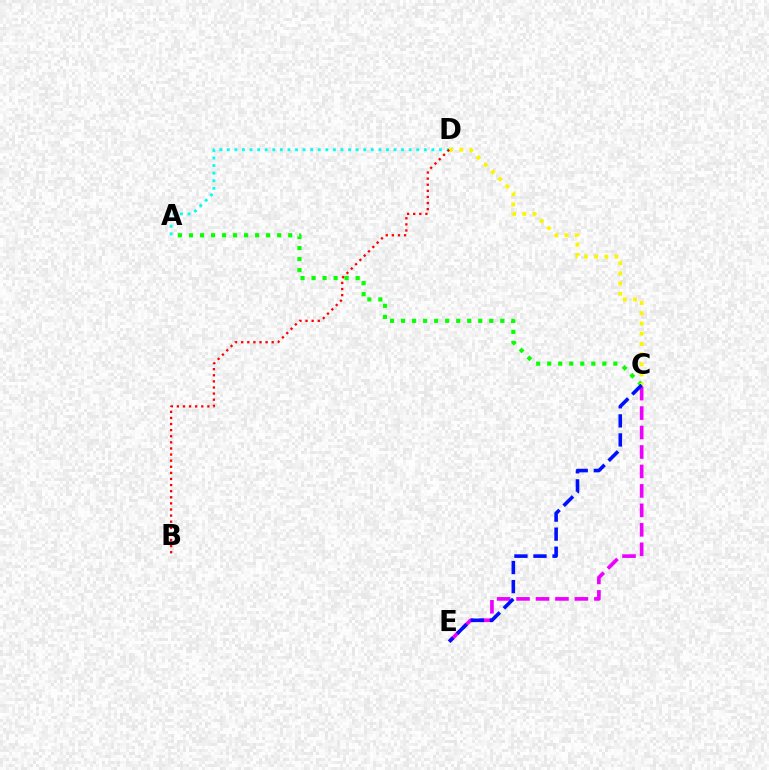{('A', 'D'): [{'color': '#00fff6', 'line_style': 'dotted', 'thickness': 2.06}], ('C', 'E'): [{'color': '#ee00ff', 'line_style': 'dashed', 'thickness': 2.64}, {'color': '#0010ff', 'line_style': 'dashed', 'thickness': 2.59}], ('A', 'C'): [{'color': '#08ff00', 'line_style': 'dotted', 'thickness': 3.0}], ('C', 'D'): [{'color': '#fcf500', 'line_style': 'dotted', 'thickness': 2.77}], ('B', 'D'): [{'color': '#ff0000', 'line_style': 'dotted', 'thickness': 1.66}]}